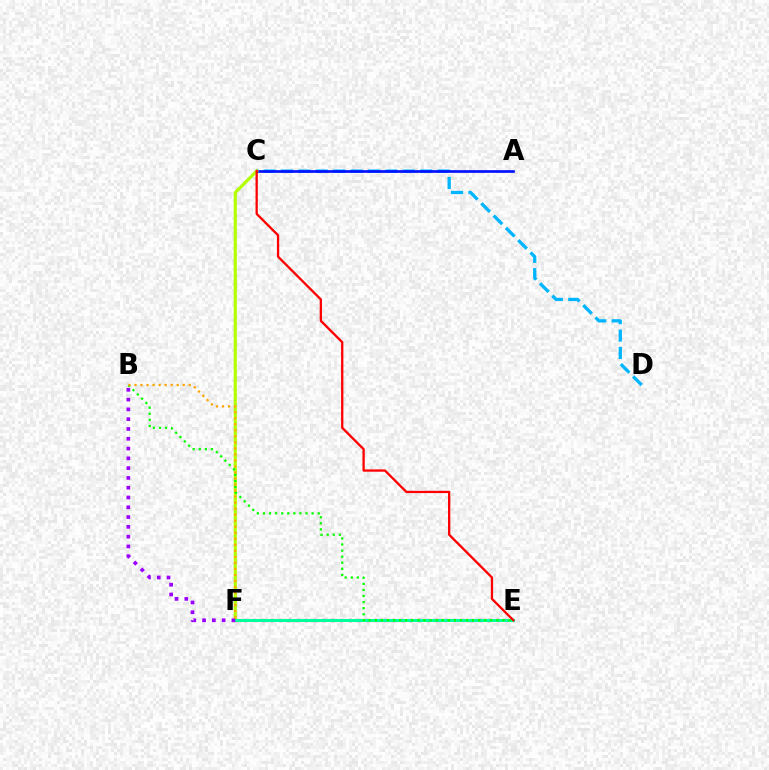{('C', 'D'): [{'color': '#00b5ff', 'line_style': 'dashed', 'thickness': 2.36}], ('E', 'F'): [{'color': '#ff00bd', 'line_style': 'dotted', 'thickness': 2.37}, {'color': '#00ff9d', 'line_style': 'solid', 'thickness': 2.18}], ('A', 'C'): [{'color': '#0010ff', 'line_style': 'solid', 'thickness': 1.92}], ('C', 'F'): [{'color': '#b3ff00', 'line_style': 'solid', 'thickness': 2.29}], ('C', 'E'): [{'color': '#ff0000', 'line_style': 'solid', 'thickness': 1.65}], ('B', 'F'): [{'color': '#9b00ff', 'line_style': 'dotted', 'thickness': 2.66}, {'color': '#ffa500', 'line_style': 'dotted', 'thickness': 1.64}], ('B', 'E'): [{'color': '#08ff00', 'line_style': 'dotted', 'thickness': 1.65}]}